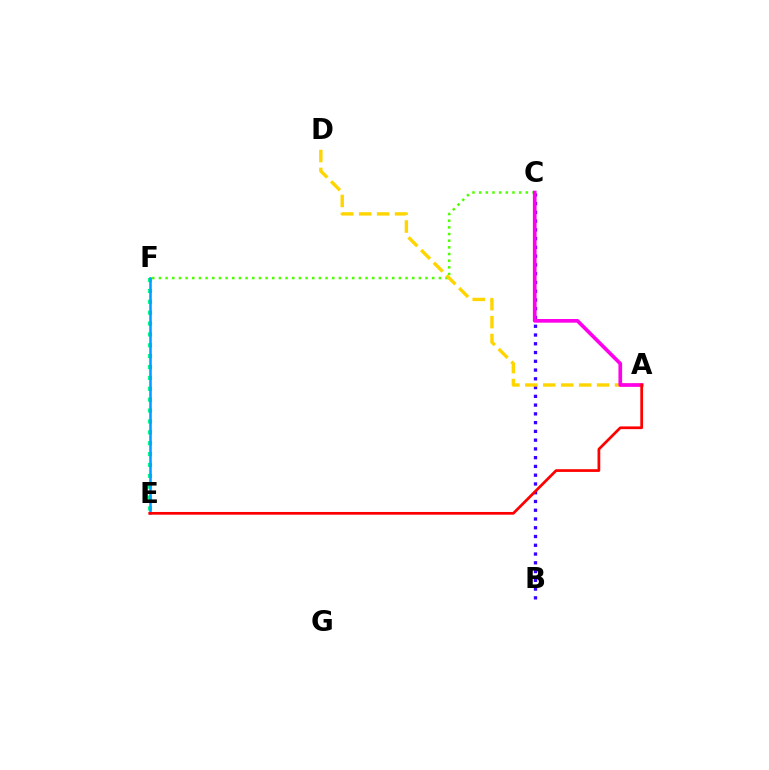{('C', 'F'): [{'color': '#4fff00', 'line_style': 'dotted', 'thickness': 1.81}], ('B', 'C'): [{'color': '#3700ff', 'line_style': 'dotted', 'thickness': 2.38}], ('A', 'D'): [{'color': '#ffd500', 'line_style': 'dashed', 'thickness': 2.44}], ('A', 'C'): [{'color': '#ff00ed', 'line_style': 'solid', 'thickness': 2.65}], ('E', 'F'): [{'color': '#00ff86', 'line_style': 'dotted', 'thickness': 2.95}, {'color': '#009eff', 'line_style': 'solid', 'thickness': 1.84}], ('A', 'E'): [{'color': '#ff0000', 'line_style': 'solid', 'thickness': 1.97}]}